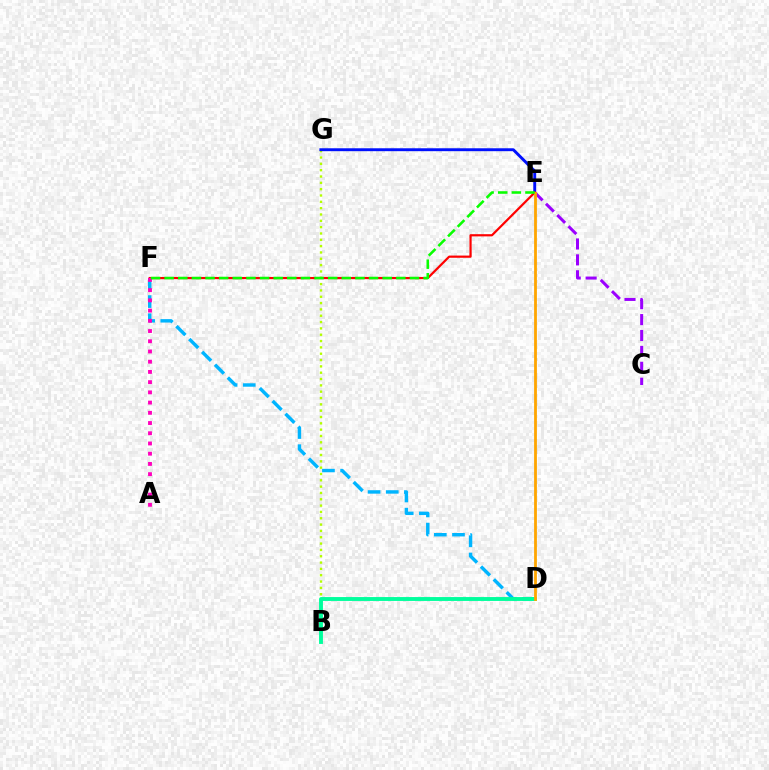{('B', 'G'): [{'color': '#b3ff00', 'line_style': 'dotted', 'thickness': 1.72}], ('E', 'G'): [{'color': '#0010ff', 'line_style': 'solid', 'thickness': 2.09}], ('D', 'F'): [{'color': '#00b5ff', 'line_style': 'dashed', 'thickness': 2.47}], ('B', 'D'): [{'color': '#00ff9d', 'line_style': 'solid', 'thickness': 2.8}], ('C', 'E'): [{'color': '#9b00ff', 'line_style': 'dashed', 'thickness': 2.16}], ('E', 'F'): [{'color': '#ff0000', 'line_style': 'solid', 'thickness': 1.59}, {'color': '#08ff00', 'line_style': 'dashed', 'thickness': 1.85}], ('D', 'E'): [{'color': '#ffa500', 'line_style': 'solid', 'thickness': 2.02}], ('A', 'F'): [{'color': '#ff00bd', 'line_style': 'dotted', 'thickness': 2.78}]}